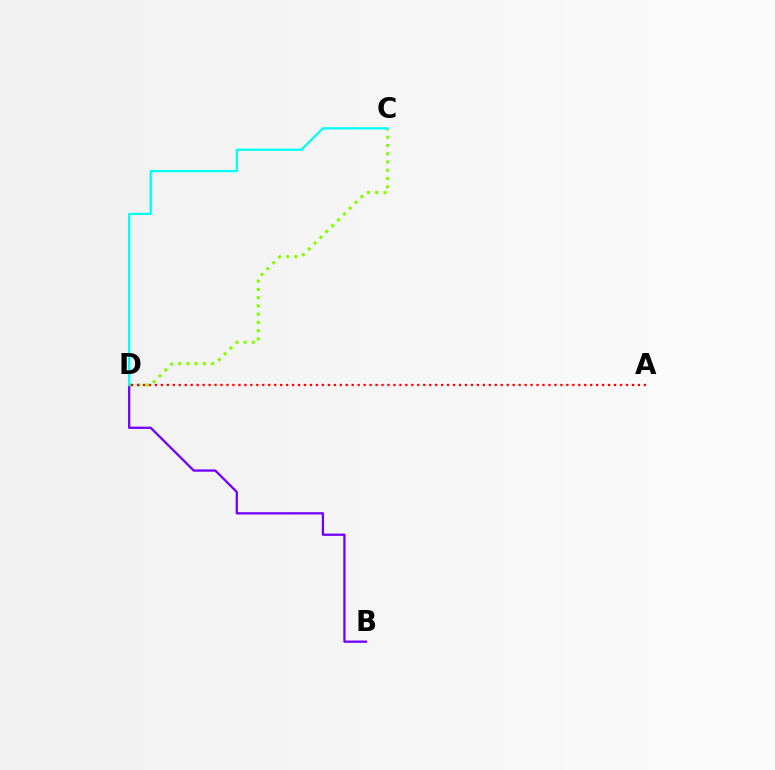{('C', 'D'): [{'color': '#84ff00', 'line_style': 'dotted', 'thickness': 2.24}, {'color': '#00fff6', 'line_style': 'solid', 'thickness': 1.64}], ('B', 'D'): [{'color': '#7200ff', 'line_style': 'solid', 'thickness': 1.64}], ('A', 'D'): [{'color': '#ff0000', 'line_style': 'dotted', 'thickness': 1.62}]}